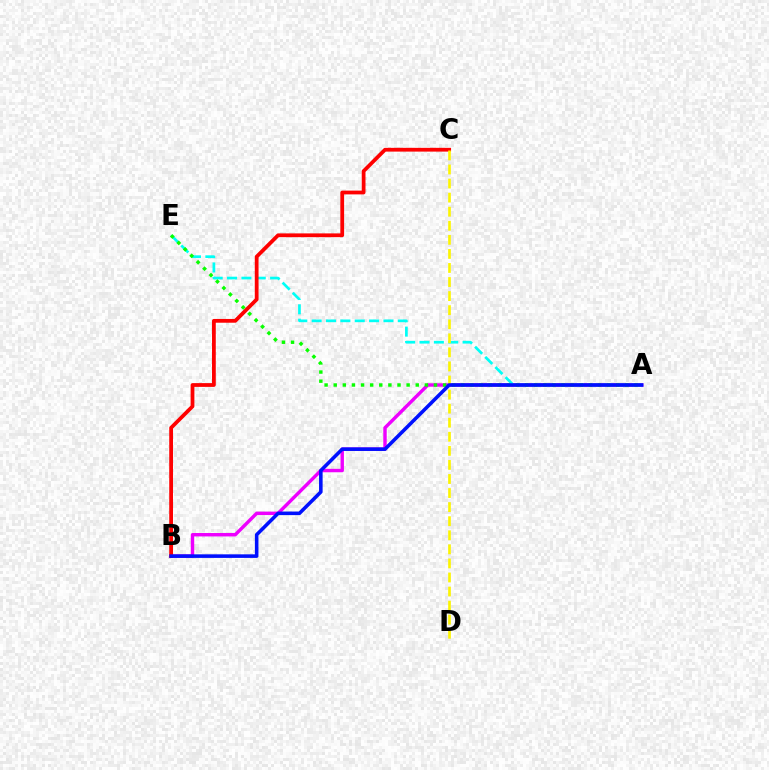{('A', 'B'): [{'color': '#ee00ff', 'line_style': 'solid', 'thickness': 2.46}, {'color': '#0010ff', 'line_style': 'solid', 'thickness': 2.57}], ('A', 'E'): [{'color': '#00fff6', 'line_style': 'dashed', 'thickness': 1.95}, {'color': '#08ff00', 'line_style': 'dotted', 'thickness': 2.48}], ('B', 'C'): [{'color': '#ff0000', 'line_style': 'solid', 'thickness': 2.71}], ('C', 'D'): [{'color': '#fcf500', 'line_style': 'dashed', 'thickness': 1.91}]}